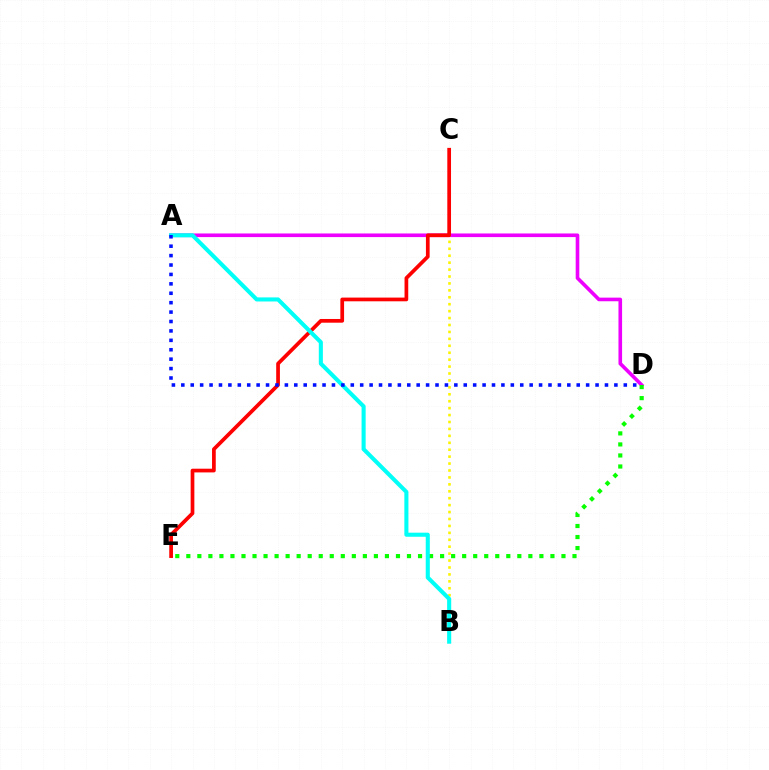{('A', 'D'): [{'color': '#ee00ff', 'line_style': 'solid', 'thickness': 2.61}, {'color': '#0010ff', 'line_style': 'dotted', 'thickness': 2.56}], ('B', 'C'): [{'color': '#fcf500', 'line_style': 'dotted', 'thickness': 1.88}], ('D', 'E'): [{'color': '#08ff00', 'line_style': 'dotted', 'thickness': 3.0}], ('C', 'E'): [{'color': '#ff0000', 'line_style': 'solid', 'thickness': 2.67}], ('A', 'B'): [{'color': '#00fff6', 'line_style': 'solid', 'thickness': 2.93}]}